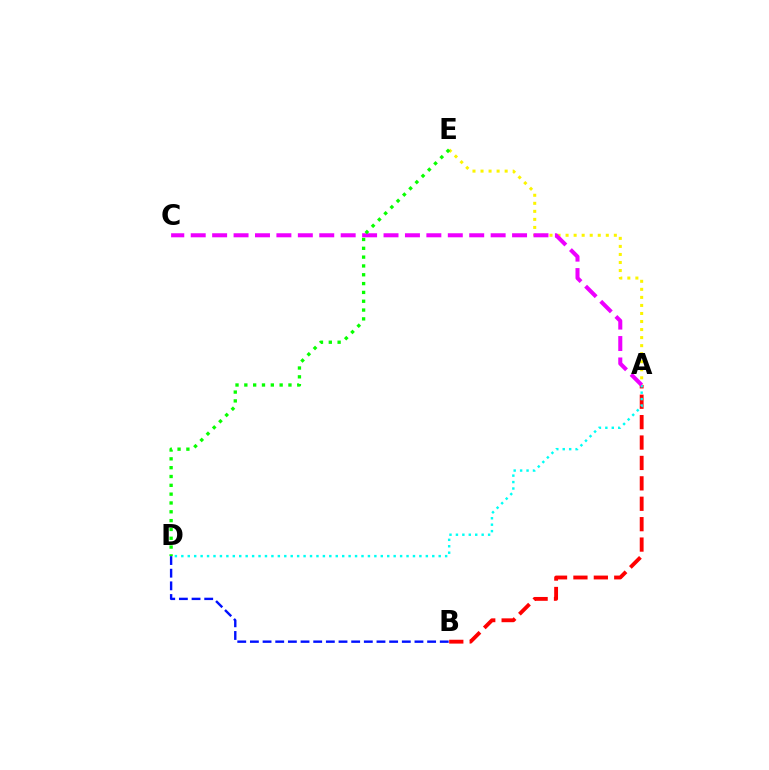{('A', 'B'): [{'color': '#ff0000', 'line_style': 'dashed', 'thickness': 2.77}], ('A', 'E'): [{'color': '#fcf500', 'line_style': 'dotted', 'thickness': 2.18}], ('B', 'D'): [{'color': '#0010ff', 'line_style': 'dashed', 'thickness': 1.72}], ('A', 'D'): [{'color': '#00fff6', 'line_style': 'dotted', 'thickness': 1.75}], ('A', 'C'): [{'color': '#ee00ff', 'line_style': 'dashed', 'thickness': 2.91}], ('D', 'E'): [{'color': '#08ff00', 'line_style': 'dotted', 'thickness': 2.4}]}